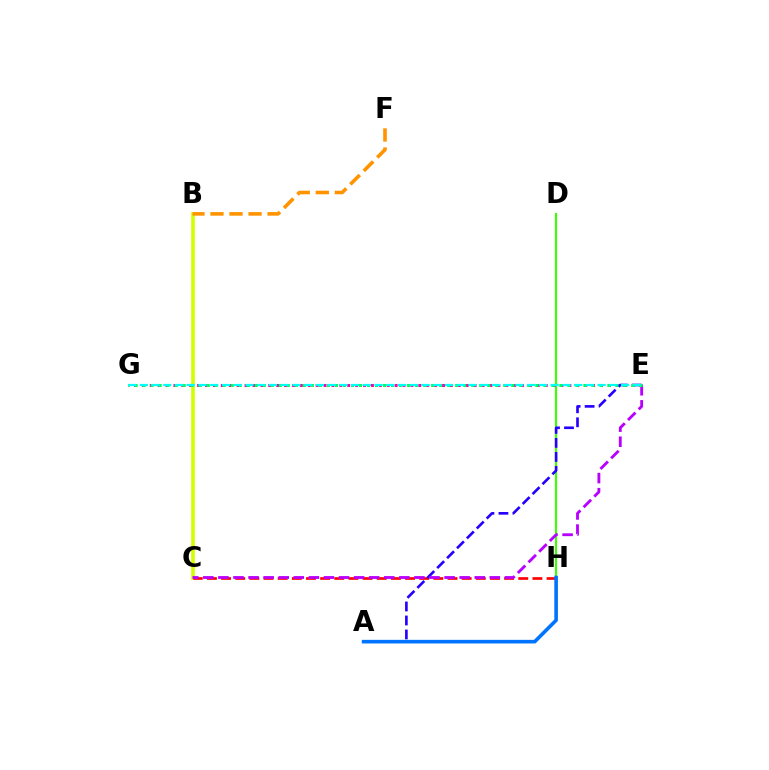{('B', 'C'): [{'color': '#d1ff00', 'line_style': 'solid', 'thickness': 2.66}], ('C', 'H'): [{'color': '#ff0000', 'line_style': 'dashed', 'thickness': 1.92}], ('D', 'H'): [{'color': '#3dff00', 'line_style': 'solid', 'thickness': 1.54}], ('E', 'G'): [{'color': '#ff00ac', 'line_style': 'dotted', 'thickness': 2.15}, {'color': '#00ff5c', 'line_style': 'dotted', 'thickness': 2.18}, {'color': '#00fff6', 'line_style': 'dashed', 'thickness': 1.59}], ('B', 'F'): [{'color': '#ff9400', 'line_style': 'dashed', 'thickness': 2.59}], ('A', 'E'): [{'color': '#2500ff', 'line_style': 'dashed', 'thickness': 1.9}], ('A', 'H'): [{'color': '#0074ff', 'line_style': 'solid', 'thickness': 2.6}], ('C', 'E'): [{'color': '#b900ff', 'line_style': 'dashed', 'thickness': 2.05}]}